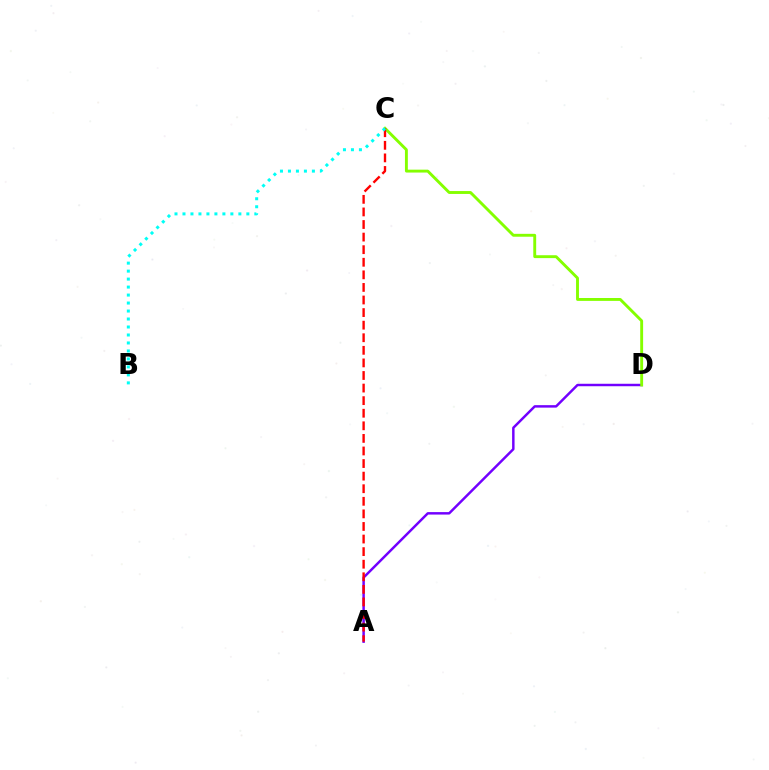{('A', 'D'): [{'color': '#7200ff', 'line_style': 'solid', 'thickness': 1.77}], ('C', 'D'): [{'color': '#84ff00', 'line_style': 'solid', 'thickness': 2.08}], ('A', 'C'): [{'color': '#ff0000', 'line_style': 'dashed', 'thickness': 1.71}], ('B', 'C'): [{'color': '#00fff6', 'line_style': 'dotted', 'thickness': 2.17}]}